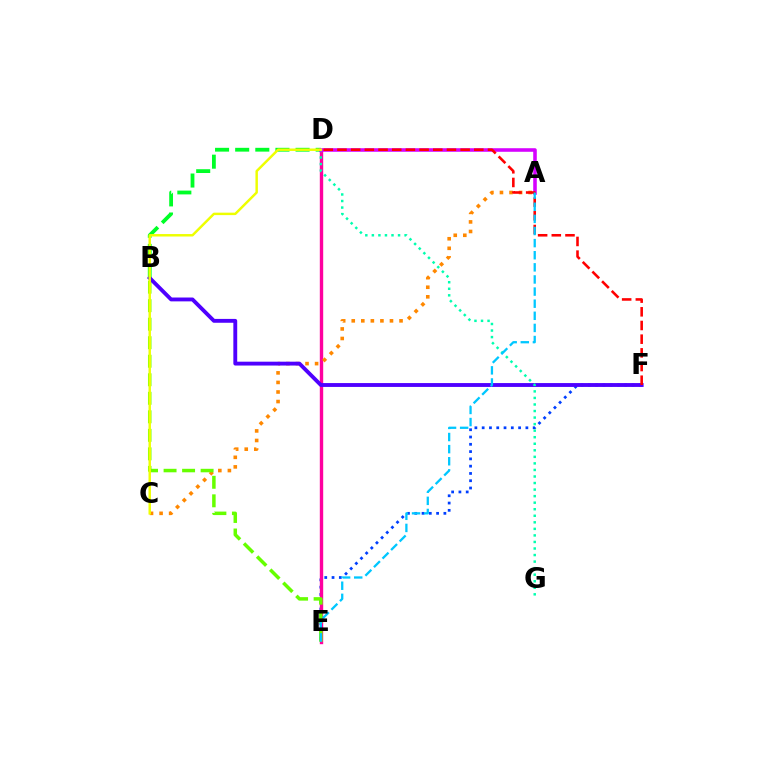{('E', 'F'): [{'color': '#003fff', 'line_style': 'dotted', 'thickness': 1.98}], ('D', 'E'): [{'color': '#ff00a0', 'line_style': 'solid', 'thickness': 2.44}], ('A', 'C'): [{'color': '#ff8800', 'line_style': 'dotted', 'thickness': 2.6}], ('B', 'E'): [{'color': '#66ff00', 'line_style': 'dashed', 'thickness': 2.52}], ('B', 'D'): [{'color': '#00ff27', 'line_style': 'dashed', 'thickness': 2.73}], ('B', 'F'): [{'color': '#4f00ff', 'line_style': 'solid', 'thickness': 2.78}], ('D', 'G'): [{'color': '#00ffaf', 'line_style': 'dotted', 'thickness': 1.78}], ('A', 'D'): [{'color': '#d600ff', 'line_style': 'solid', 'thickness': 2.56}], ('D', 'F'): [{'color': '#ff0000', 'line_style': 'dashed', 'thickness': 1.86}], ('A', 'E'): [{'color': '#00c7ff', 'line_style': 'dashed', 'thickness': 1.65}], ('C', 'D'): [{'color': '#eeff00', 'line_style': 'solid', 'thickness': 1.77}]}